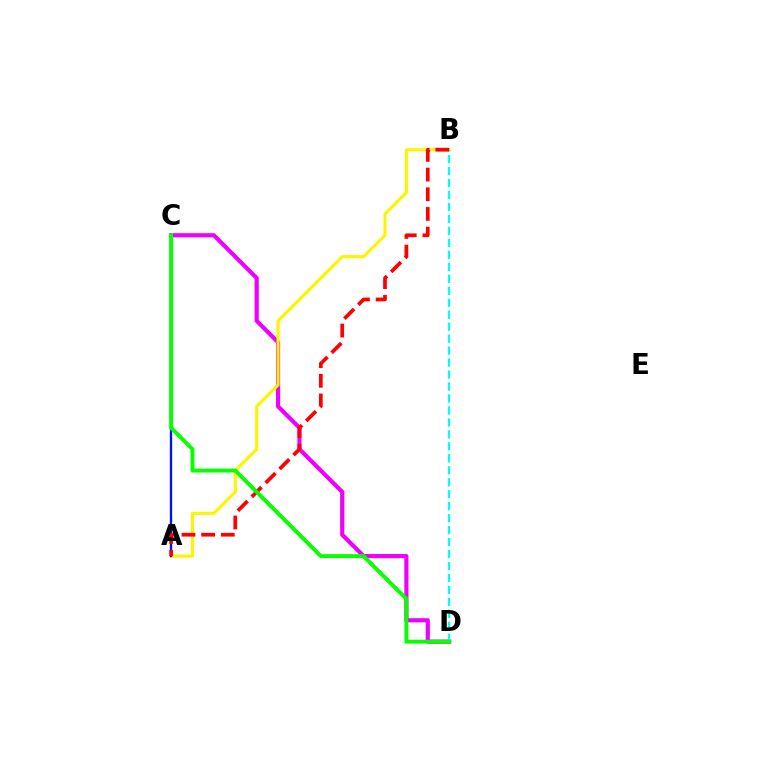{('C', 'D'): [{'color': '#ee00ff', 'line_style': 'solid', 'thickness': 3.0}, {'color': '#08ff00', 'line_style': 'solid', 'thickness': 2.82}], ('A', 'B'): [{'color': '#fcf500', 'line_style': 'solid', 'thickness': 2.25}, {'color': '#ff0000', 'line_style': 'dashed', 'thickness': 2.67}], ('A', 'C'): [{'color': '#0010ff', 'line_style': 'solid', 'thickness': 1.68}], ('B', 'D'): [{'color': '#00fff6', 'line_style': 'dashed', 'thickness': 1.63}]}